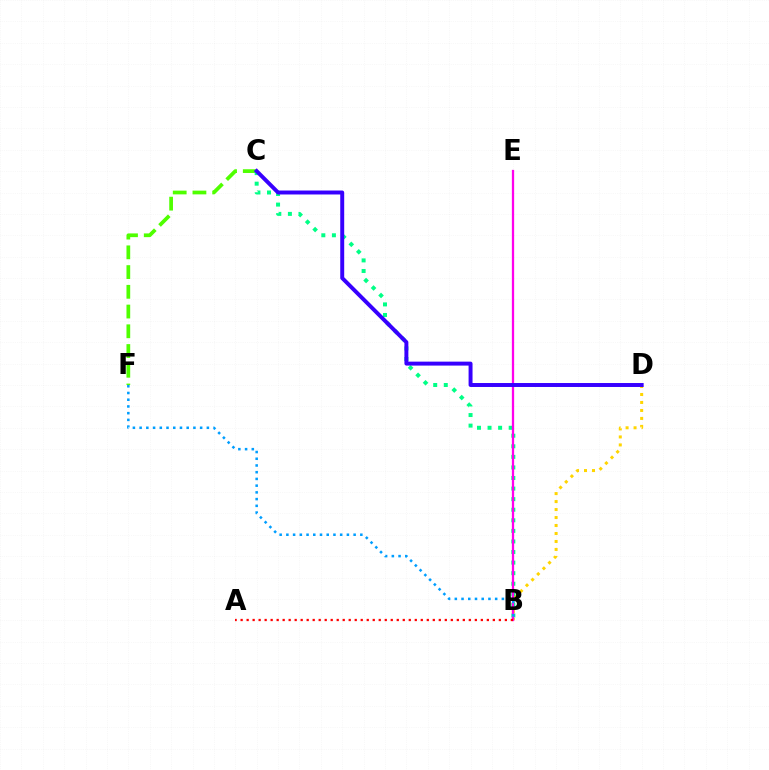{('C', 'F'): [{'color': '#4fff00', 'line_style': 'dashed', 'thickness': 2.68}], ('B', 'D'): [{'color': '#ffd500', 'line_style': 'dotted', 'thickness': 2.17}], ('B', 'C'): [{'color': '#00ff86', 'line_style': 'dotted', 'thickness': 2.87}], ('B', 'E'): [{'color': '#ff00ed', 'line_style': 'solid', 'thickness': 1.64}], ('C', 'D'): [{'color': '#3700ff', 'line_style': 'solid', 'thickness': 2.84}], ('A', 'B'): [{'color': '#ff0000', 'line_style': 'dotted', 'thickness': 1.63}], ('B', 'F'): [{'color': '#009eff', 'line_style': 'dotted', 'thickness': 1.83}]}